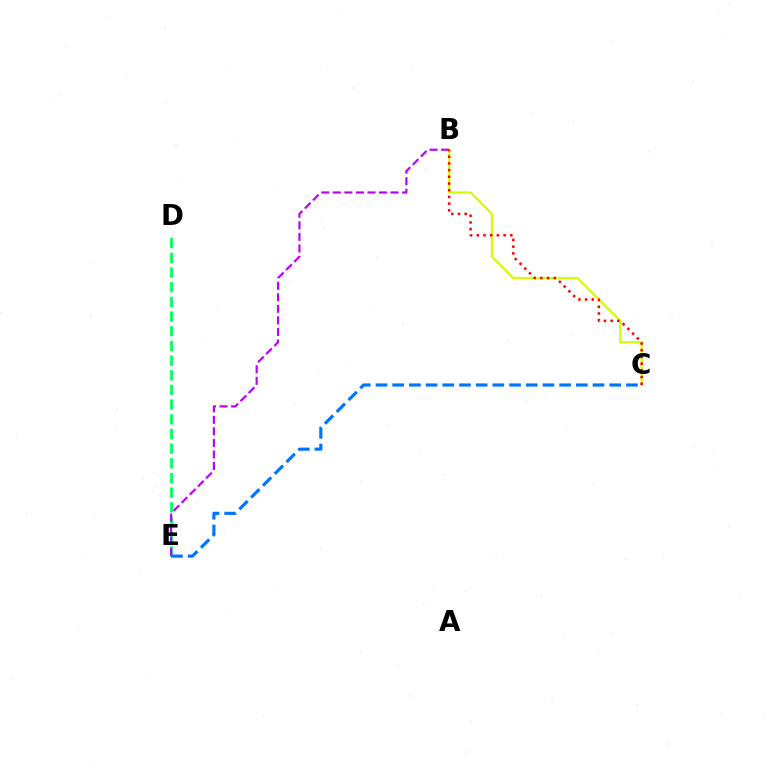{('B', 'C'): [{'color': '#d1ff00', 'line_style': 'solid', 'thickness': 1.62}, {'color': '#ff0000', 'line_style': 'dotted', 'thickness': 1.82}], ('D', 'E'): [{'color': '#00ff5c', 'line_style': 'dashed', 'thickness': 1.99}], ('B', 'E'): [{'color': '#b900ff', 'line_style': 'dashed', 'thickness': 1.57}], ('C', 'E'): [{'color': '#0074ff', 'line_style': 'dashed', 'thickness': 2.27}]}